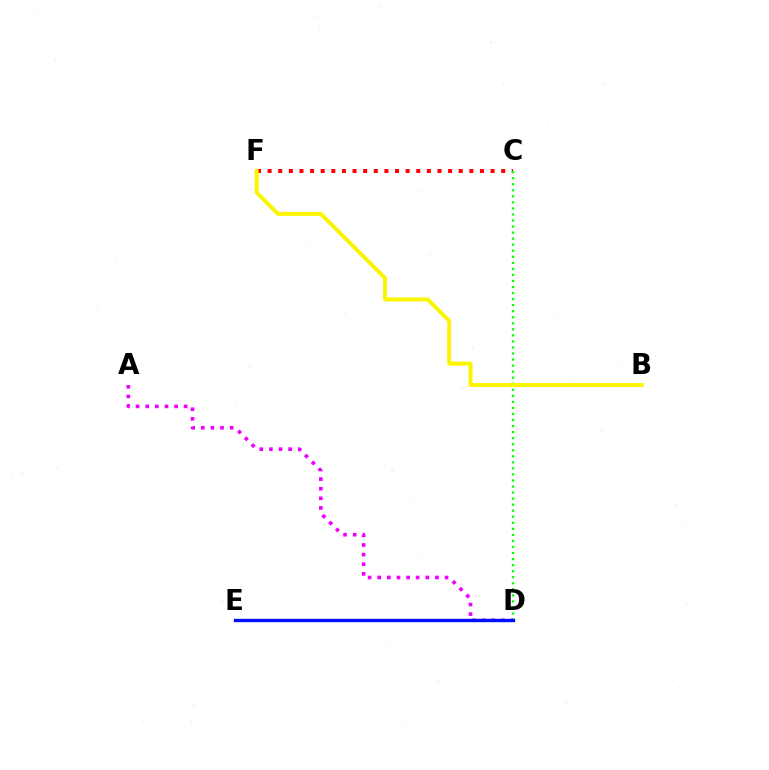{('D', 'E'): [{'color': '#00fff6', 'line_style': 'dashed', 'thickness': 1.82}, {'color': '#0010ff', 'line_style': 'solid', 'thickness': 2.41}], ('C', 'F'): [{'color': '#ff0000', 'line_style': 'dotted', 'thickness': 2.88}], ('A', 'D'): [{'color': '#ee00ff', 'line_style': 'dotted', 'thickness': 2.61}], ('C', 'D'): [{'color': '#08ff00', 'line_style': 'dotted', 'thickness': 1.64}], ('B', 'F'): [{'color': '#fcf500', 'line_style': 'solid', 'thickness': 2.87}]}